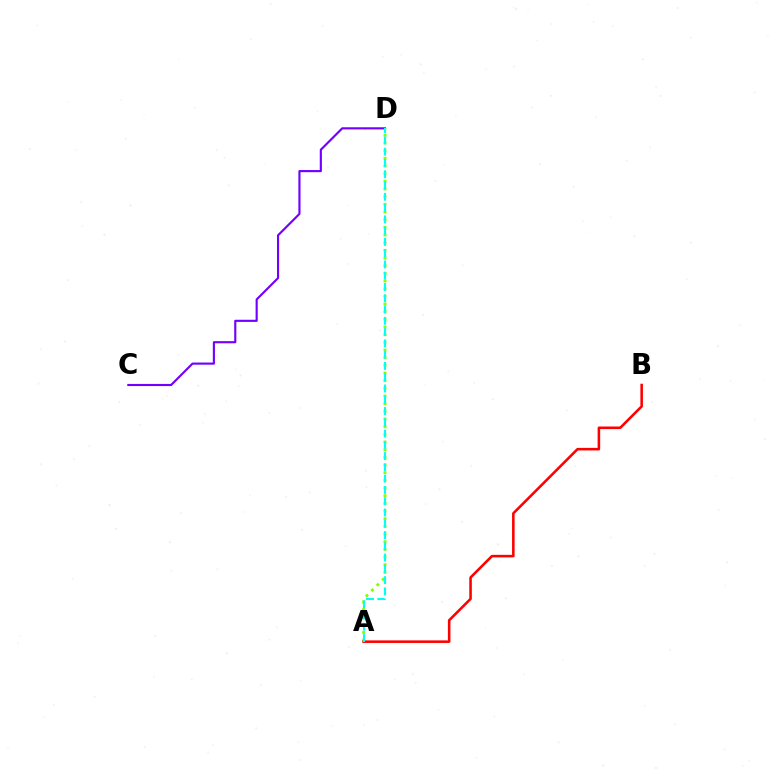{('A', 'D'): [{'color': '#84ff00', 'line_style': 'dotted', 'thickness': 2.08}, {'color': '#00fff6', 'line_style': 'dashed', 'thickness': 1.53}], ('A', 'B'): [{'color': '#ff0000', 'line_style': 'solid', 'thickness': 1.84}], ('C', 'D'): [{'color': '#7200ff', 'line_style': 'solid', 'thickness': 1.54}]}